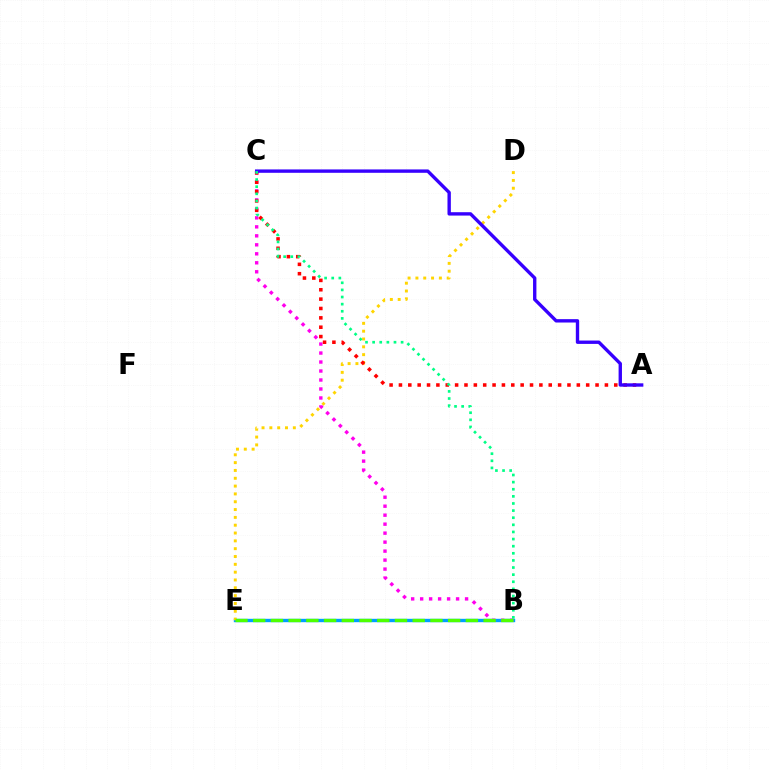{('B', 'E'): [{'color': '#009eff', 'line_style': 'solid', 'thickness': 2.43}, {'color': '#4fff00', 'line_style': 'dashed', 'thickness': 2.41}], ('D', 'E'): [{'color': '#ffd500', 'line_style': 'dotted', 'thickness': 2.13}], ('B', 'C'): [{'color': '#ff00ed', 'line_style': 'dotted', 'thickness': 2.44}, {'color': '#00ff86', 'line_style': 'dotted', 'thickness': 1.93}], ('A', 'C'): [{'color': '#ff0000', 'line_style': 'dotted', 'thickness': 2.54}, {'color': '#3700ff', 'line_style': 'solid', 'thickness': 2.43}]}